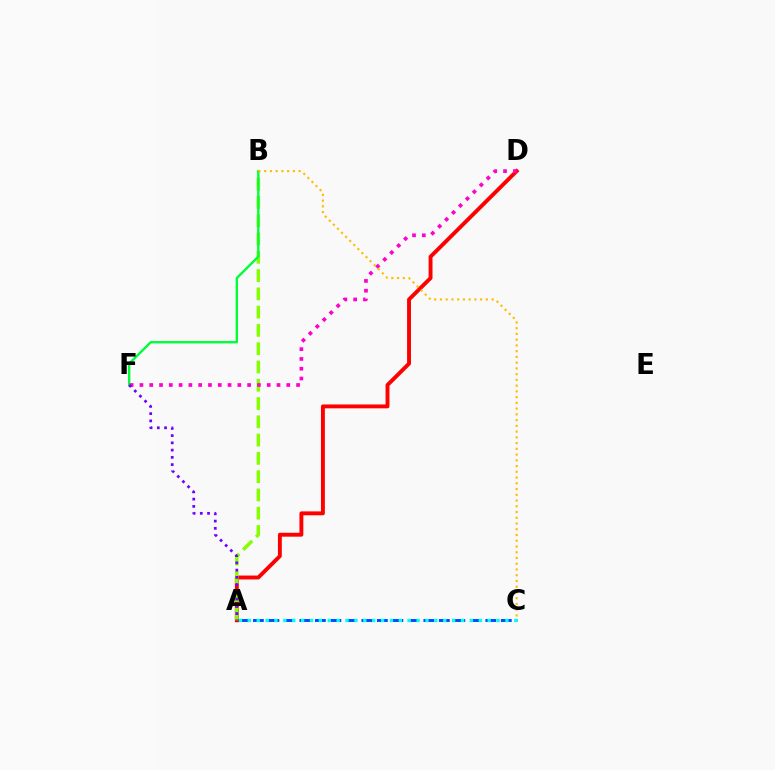{('A', 'C'): [{'color': '#004bff', 'line_style': 'dashed', 'thickness': 2.1}, {'color': '#00fff6', 'line_style': 'dotted', 'thickness': 2.41}], ('A', 'D'): [{'color': '#ff0000', 'line_style': 'solid', 'thickness': 2.81}], ('A', 'B'): [{'color': '#84ff00', 'line_style': 'dashed', 'thickness': 2.48}], ('B', 'F'): [{'color': '#00ff39', 'line_style': 'solid', 'thickness': 1.71}], ('D', 'F'): [{'color': '#ff00cf', 'line_style': 'dotted', 'thickness': 2.66}], ('B', 'C'): [{'color': '#ffbd00', 'line_style': 'dotted', 'thickness': 1.56}], ('A', 'F'): [{'color': '#7200ff', 'line_style': 'dotted', 'thickness': 1.97}]}